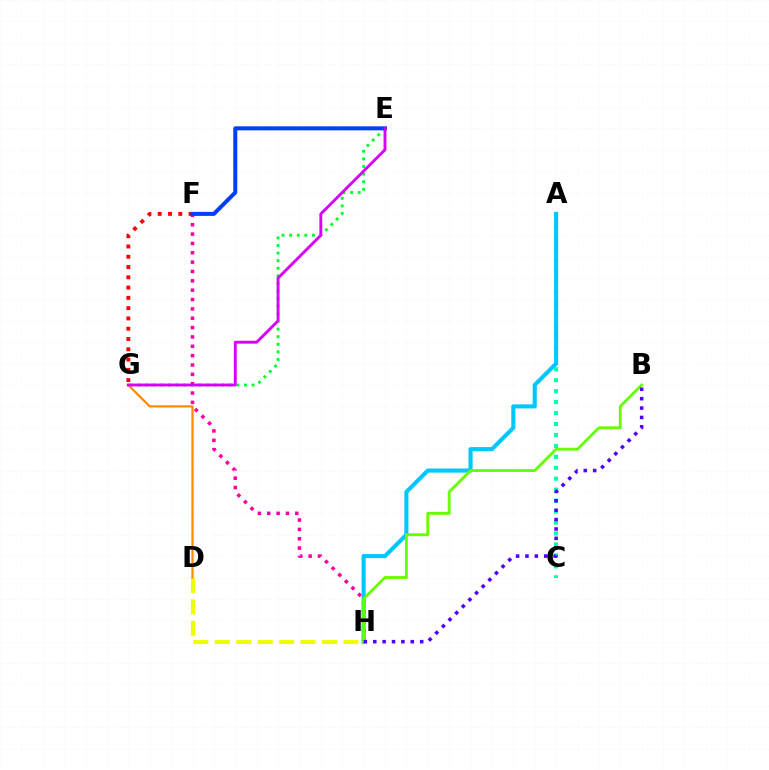{('E', 'G'): [{'color': '#00ff27', 'line_style': 'dotted', 'thickness': 2.06}, {'color': '#d600ff', 'line_style': 'solid', 'thickness': 2.08}], ('A', 'C'): [{'color': '#00ffaf', 'line_style': 'dotted', 'thickness': 2.97}], ('D', 'H'): [{'color': '#eeff00', 'line_style': 'dashed', 'thickness': 2.91}], ('F', 'H'): [{'color': '#ff00a0', 'line_style': 'dotted', 'thickness': 2.54}], ('F', 'G'): [{'color': '#ff0000', 'line_style': 'dotted', 'thickness': 2.79}], ('A', 'H'): [{'color': '#00c7ff', 'line_style': 'solid', 'thickness': 2.96}], ('B', 'H'): [{'color': '#66ff00', 'line_style': 'solid', 'thickness': 2.05}, {'color': '#4f00ff', 'line_style': 'dotted', 'thickness': 2.55}], ('D', 'G'): [{'color': '#ff8800', 'line_style': 'solid', 'thickness': 1.57}], ('E', 'F'): [{'color': '#003fff', 'line_style': 'solid', 'thickness': 2.89}]}